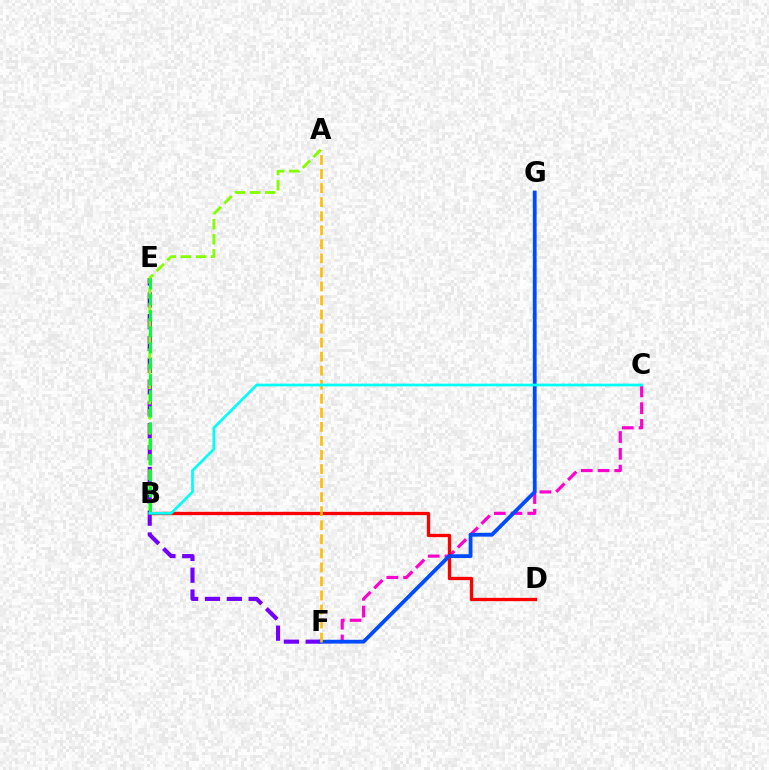{('E', 'F'): [{'color': '#7200ff', 'line_style': 'dashed', 'thickness': 2.97}], ('A', 'B'): [{'color': '#84ff00', 'line_style': 'dashed', 'thickness': 2.05}], ('C', 'F'): [{'color': '#ff00cf', 'line_style': 'dashed', 'thickness': 2.28}], ('B', 'D'): [{'color': '#ff0000', 'line_style': 'solid', 'thickness': 2.38}], ('F', 'G'): [{'color': '#004bff', 'line_style': 'solid', 'thickness': 2.74}], ('B', 'E'): [{'color': '#00ff39', 'line_style': 'dashed', 'thickness': 2.18}], ('A', 'F'): [{'color': '#ffbd00', 'line_style': 'dashed', 'thickness': 1.91}], ('B', 'C'): [{'color': '#00fff6', 'line_style': 'solid', 'thickness': 1.94}]}